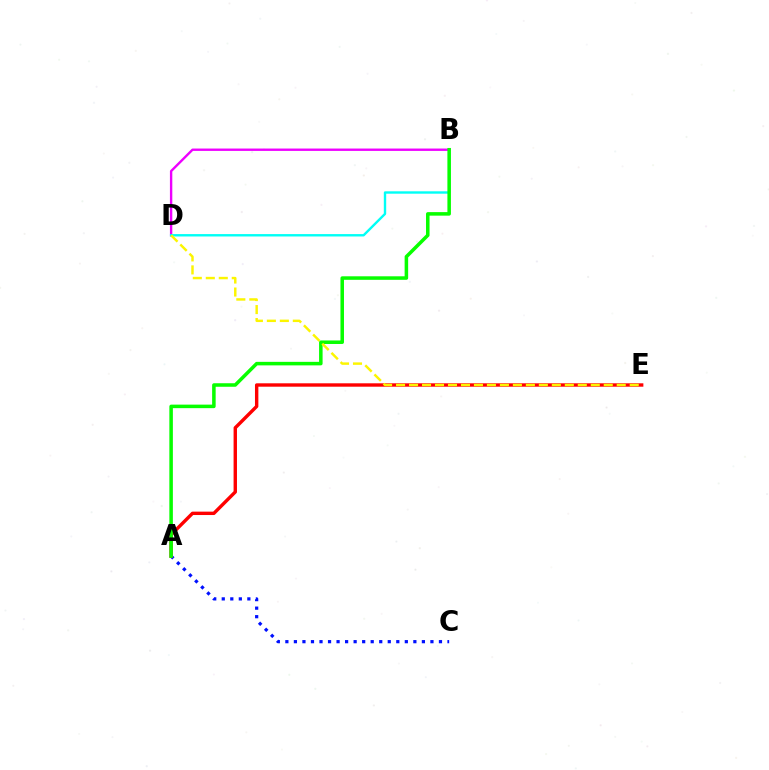{('B', 'D'): [{'color': '#ee00ff', 'line_style': 'solid', 'thickness': 1.71}, {'color': '#00fff6', 'line_style': 'solid', 'thickness': 1.72}], ('A', 'C'): [{'color': '#0010ff', 'line_style': 'dotted', 'thickness': 2.32}], ('A', 'E'): [{'color': '#ff0000', 'line_style': 'solid', 'thickness': 2.45}], ('A', 'B'): [{'color': '#08ff00', 'line_style': 'solid', 'thickness': 2.54}], ('D', 'E'): [{'color': '#fcf500', 'line_style': 'dashed', 'thickness': 1.76}]}